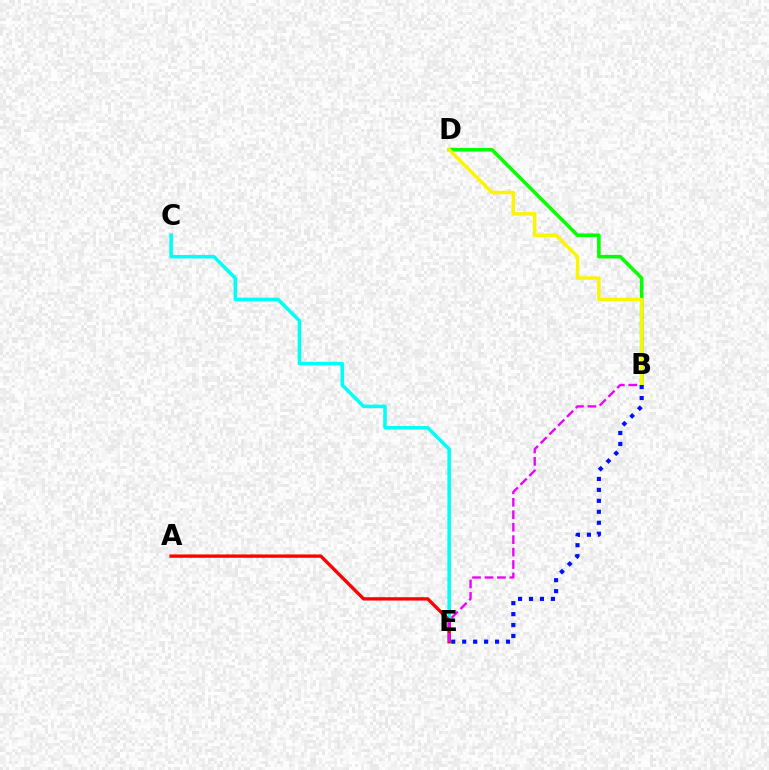{('B', 'D'): [{'color': '#08ff00', 'line_style': 'solid', 'thickness': 2.57}, {'color': '#fcf500', 'line_style': 'solid', 'thickness': 2.49}], ('C', 'E'): [{'color': '#00fff6', 'line_style': 'solid', 'thickness': 2.54}], ('A', 'E'): [{'color': '#ff0000', 'line_style': 'solid', 'thickness': 2.4}], ('B', 'E'): [{'color': '#ee00ff', 'line_style': 'dashed', 'thickness': 1.69}, {'color': '#0010ff', 'line_style': 'dotted', 'thickness': 2.98}]}